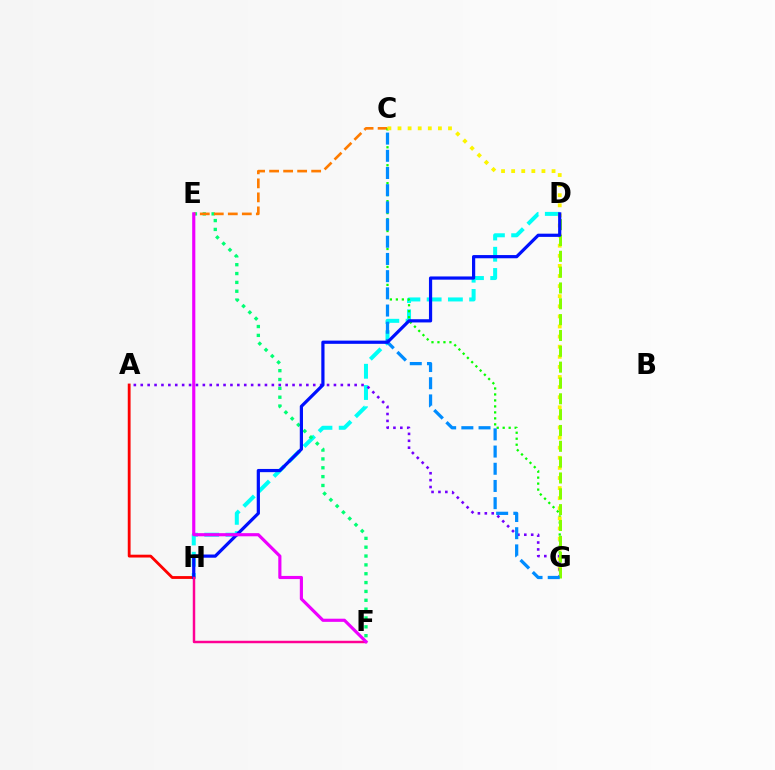{('D', 'H'): [{'color': '#00fff6', 'line_style': 'dashed', 'thickness': 2.89}, {'color': '#0010ff', 'line_style': 'solid', 'thickness': 2.31}], ('A', 'H'): [{'color': '#ff0000', 'line_style': 'solid', 'thickness': 2.03}], ('E', 'F'): [{'color': '#00ff74', 'line_style': 'dotted', 'thickness': 2.4}, {'color': '#ee00ff', 'line_style': 'solid', 'thickness': 2.27}], ('C', 'E'): [{'color': '#ff7c00', 'line_style': 'dashed', 'thickness': 1.9}], ('C', 'G'): [{'color': '#08ff00', 'line_style': 'dotted', 'thickness': 1.63}, {'color': '#fcf500', 'line_style': 'dotted', 'thickness': 2.74}, {'color': '#008cff', 'line_style': 'dashed', 'thickness': 2.34}], ('A', 'G'): [{'color': '#7200ff', 'line_style': 'dotted', 'thickness': 1.87}], ('D', 'G'): [{'color': '#84ff00', 'line_style': 'dashed', 'thickness': 2.15}], ('F', 'H'): [{'color': '#ff0094', 'line_style': 'solid', 'thickness': 1.77}]}